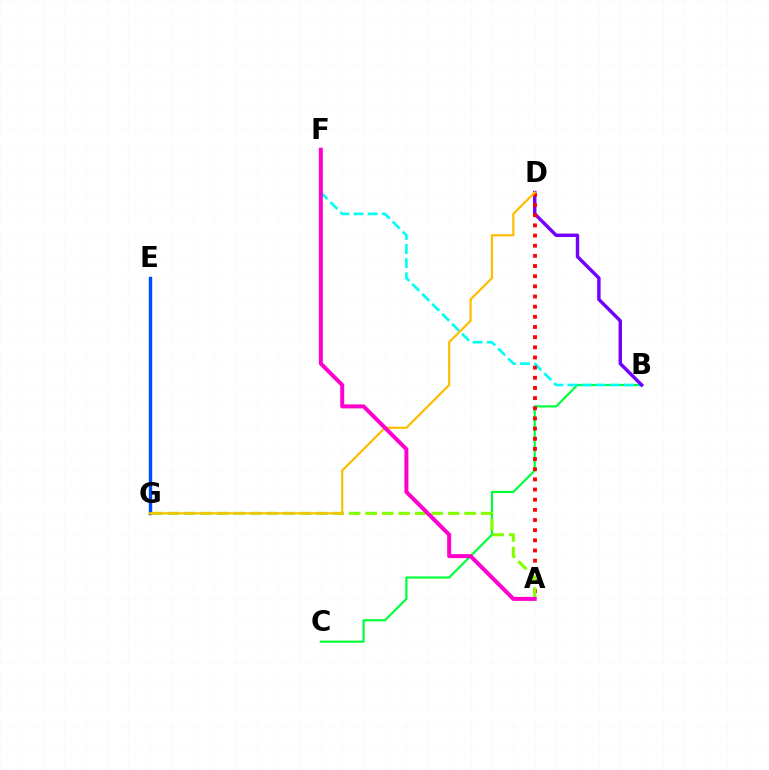{('B', 'C'): [{'color': '#00ff39', 'line_style': 'solid', 'thickness': 1.56}], ('E', 'G'): [{'color': '#004bff', 'line_style': 'solid', 'thickness': 2.44}], ('B', 'F'): [{'color': '#00fff6', 'line_style': 'dashed', 'thickness': 1.91}], ('B', 'D'): [{'color': '#7200ff', 'line_style': 'solid', 'thickness': 2.46}], ('A', 'D'): [{'color': '#ff0000', 'line_style': 'dotted', 'thickness': 2.76}], ('A', 'G'): [{'color': '#84ff00', 'line_style': 'dashed', 'thickness': 2.24}], ('D', 'G'): [{'color': '#ffbd00', 'line_style': 'solid', 'thickness': 1.59}], ('A', 'F'): [{'color': '#ff00cf', 'line_style': 'solid', 'thickness': 2.87}]}